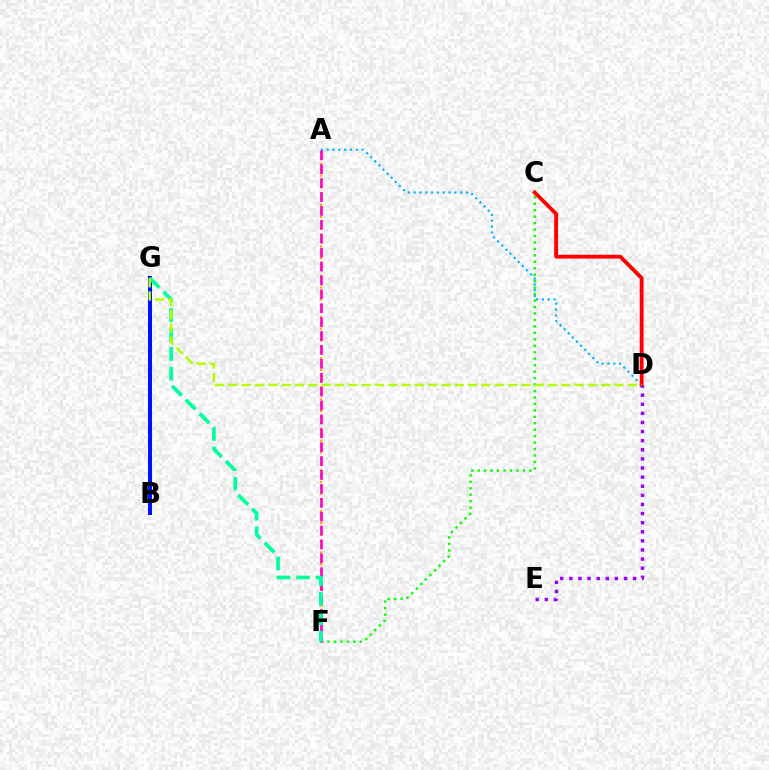{('A', 'F'): [{'color': '#ffa500', 'line_style': 'dotted', 'thickness': 1.6}, {'color': '#ff00bd', 'line_style': 'dashed', 'thickness': 1.89}], ('A', 'D'): [{'color': '#00b5ff', 'line_style': 'dotted', 'thickness': 1.58}], ('B', 'G'): [{'color': '#0010ff', 'line_style': 'solid', 'thickness': 2.86}], ('C', 'F'): [{'color': '#08ff00', 'line_style': 'dotted', 'thickness': 1.75}], ('C', 'D'): [{'color': '#ff0000', 'line_style': 'solid', 'thickness': 2.77}], ('F', 'G'): [{'color': '#00ff9d', 'line_style': 'dashed', 'thickness': 2.65}], ('D', 'G'): [{'color': '#b3ff00', 'line_style': 'dashed', 'thickness': 1.81}], ('D', 'E'): [{'color': '#9b00ff', 'line_style': 'dotted', 'thickness': 2.47}]}